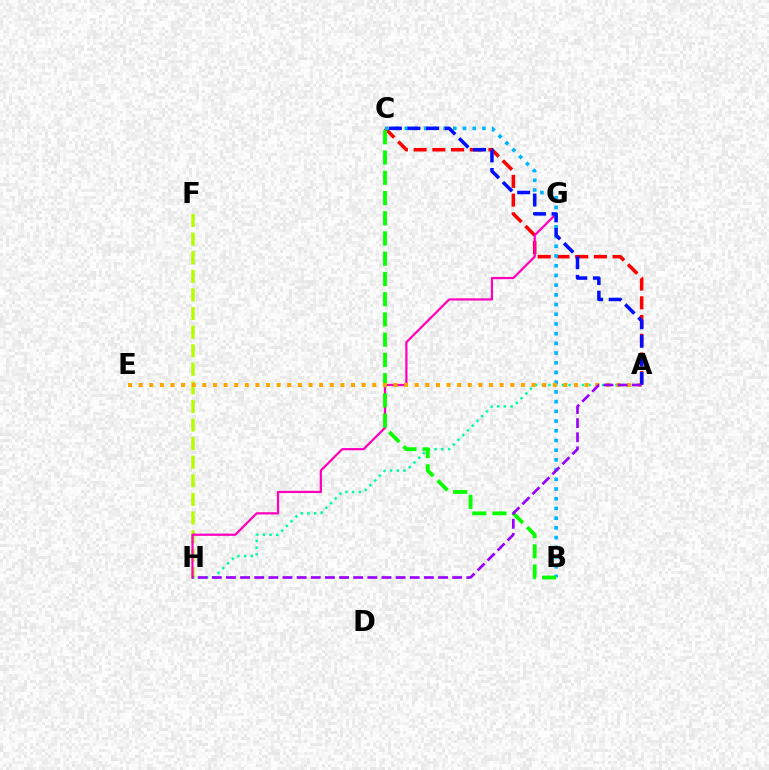{('A', 'C'): [{'color': '#ff0000', 'line_style': 'dashed', 'thickness': 2.54}, {'color': '#0010ff', 'line_style': 'dashed', 'thickness': 2.53}], ('A', 'H'): [{'color': '#00ff9d', 'line_style': 'dotted', 'thickness': 1.82}, {'color': '#9b00ff', 'line_style': 'dashed', 'thickness': 1.92}], ('F', 'H'): [{'color': '#b3ff00', 'line_style': 'dashed', 'thickness': 2.53}], ('G', 'H'): [{'color': '#ff00bd', 'line_style': 'solid', 'thickness': 1.61}], ('B', 'C'): [{'color': '#00b5ff', 'line_style': 'dotted', 'thickness': 2.64}, {'color': '#08ff00', 'line_style': 'dashed', 'thickness': 2.75}], ('A', 'E'): [{'color': '#ffa500', 'line_style': 'dotted', 'thickness': 2.88}]}